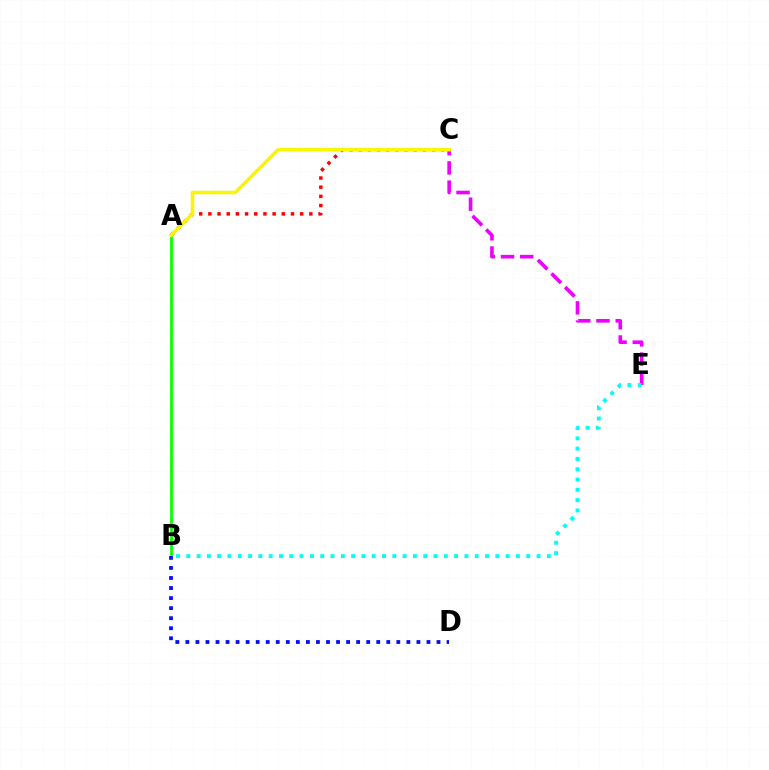{('A', 'C'): [{'color': '#ff0000', 'line_style': 'dotted', 'thickness': 2.49}, {'color': '#fcf500', 'line_style': 'solid', 'thickness': 2.51}], ('A', 'B'): [{'color': '#08ff00', 'line_style': 'solid', 'thickness': 1.99}], ('C', 'E'): [{'color': '#ee00ff', 'line_style': 'dashed', 'thickness': 2.61}], ('B', 'D'): [{'color': '#0010ff', 'line_style': 'dotted', 'thickness': 2.73}], ('B', 'E'): [{'color': '#00fff6', 'line_style': 'dotted', 'thickness': 2.8}]}